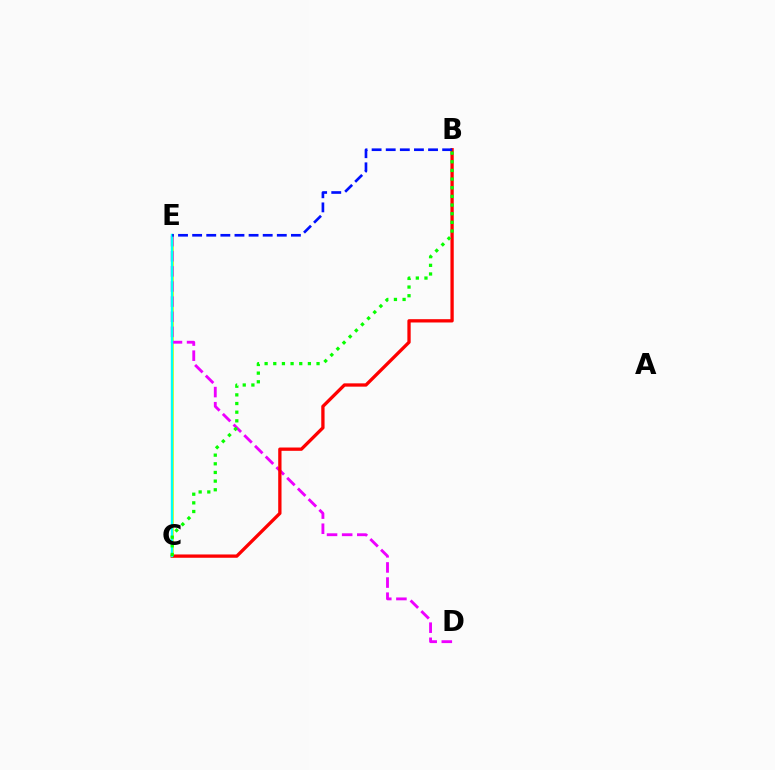{('C', 'E'): [{'color': '#fcf500', 'line_style': 'solid', 'thickness': 1.99}, {'color': '#00fff6', 'line_style': 'solid', 'thickness': 1.73}], ('D', 'E'): [{'color': '#ee00ff', 'line_style': 'dashed', 'thickness': 2.05}], ('B', 'C'): [{'color': '#ff0000', 'line_style': 'solid', 'thickness': 2.38}, {'color': '#08ff00', 'line_style': 'dotted', 'thickness': 2.35}], ('B', 'E'): [{'color': '#0010ff', 'line_style': 'dashed', 'thickness': 1.92}]}